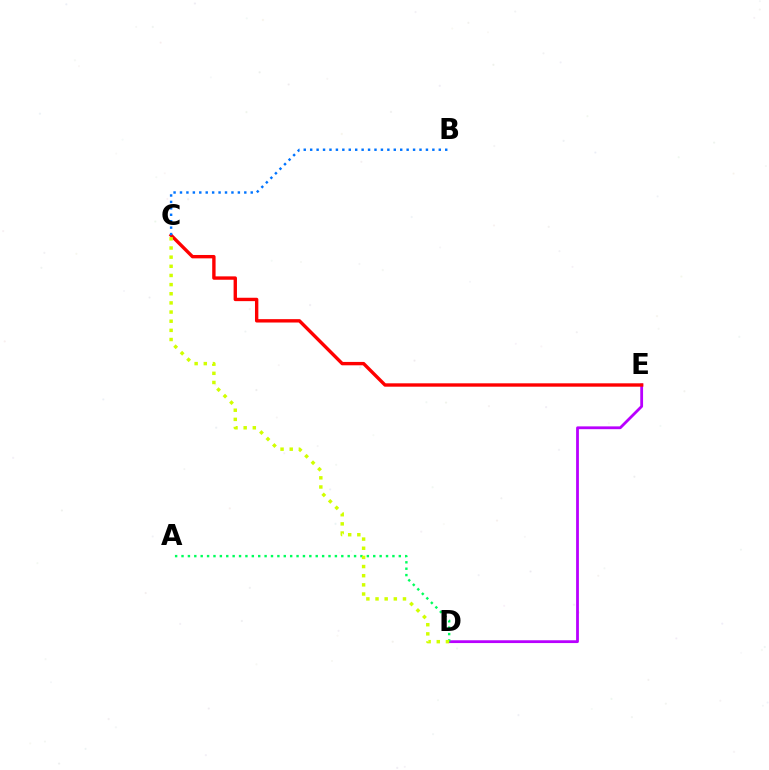{('D', 'E'): [{'color': '#b900ff', 'line_style': 'solid', 'thickness': 2.01}], ('A', 'D'): [{'color': '#00ff5c', 'line_style': 'dotted', 'thickness': 1.74}], ('C', 'E'): [{'color': '#ff0000', 'line_style': 'solid', 'thickness': 2.43}], ('C', 'D'): [{'color': '#d1ff00', 'line_style': 'dotted', 'thickness': 2.49}], ('B', 'C'): [{'color': '#0074ff', 'line_style': 'dotted', 'thickness': 1.75}]}